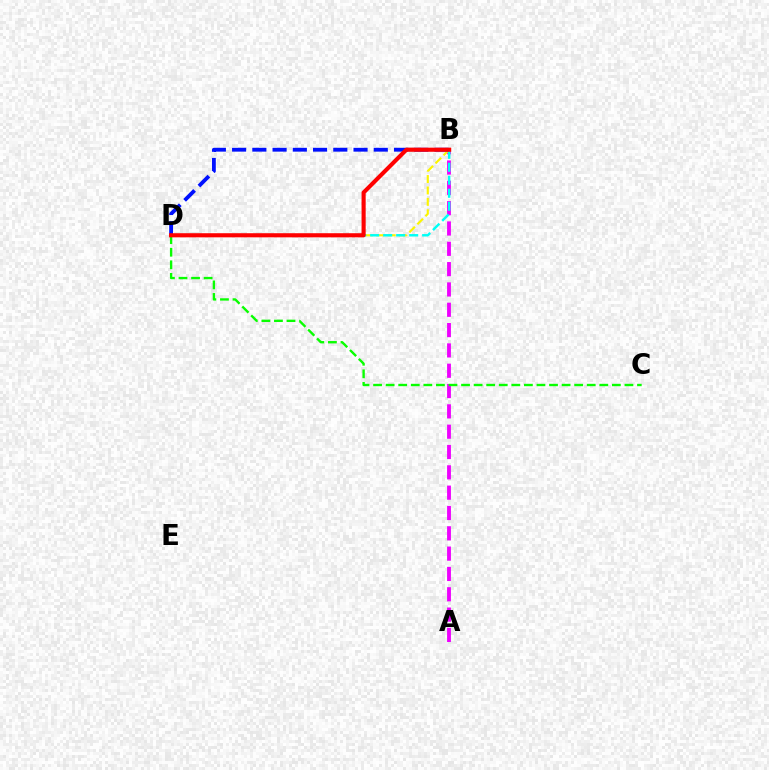{('A', 'B'): [{'color': '#ee00ff', 'line_style': 'dashed', 'thickness': 2.76}], ('C', 'D'): [{'color': '#08ff00', 'line_style': 'dashed', 'thickness': 1.71}], ('B', 'D'): [{'color': '#fcf500', 'line_style': 'dashed', 'thickness': 1.55}, {'color': '#00fff6', 'line_style': 'dashed', 'thickness': 1.77}, {'color': '#0010ff', 'line_style': 'dashed', 'thickness': 2.75}, {'color': '#ff0000', 'line_style': 'solid', 'thickness': 2.96}]}